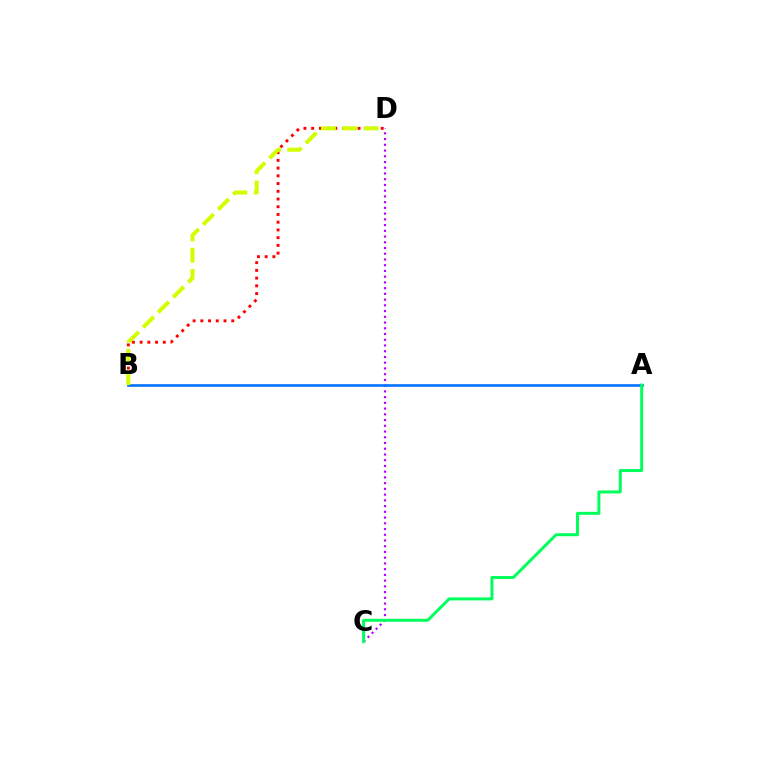{('C', 'D'): [{'color': '#b900ff', 'line_style': 'dotted', 'thickness': 1.56}], ('A', 'B'): [{'color': '#0074ff', 'line_style': 'solid', 'thickness': 1.91}], ('A', 'C'): [{'color': '#00ff5c', 'line_style': 'solid', 'thickness': 2.15}], ('B', 'D'): [{'color': '#ff0000', 'line_style': 'dotted', 'thickness': 2.1}, {'color': '#d1ff00', 'line_style': 'dashed', 'thickness': 2.89}]}